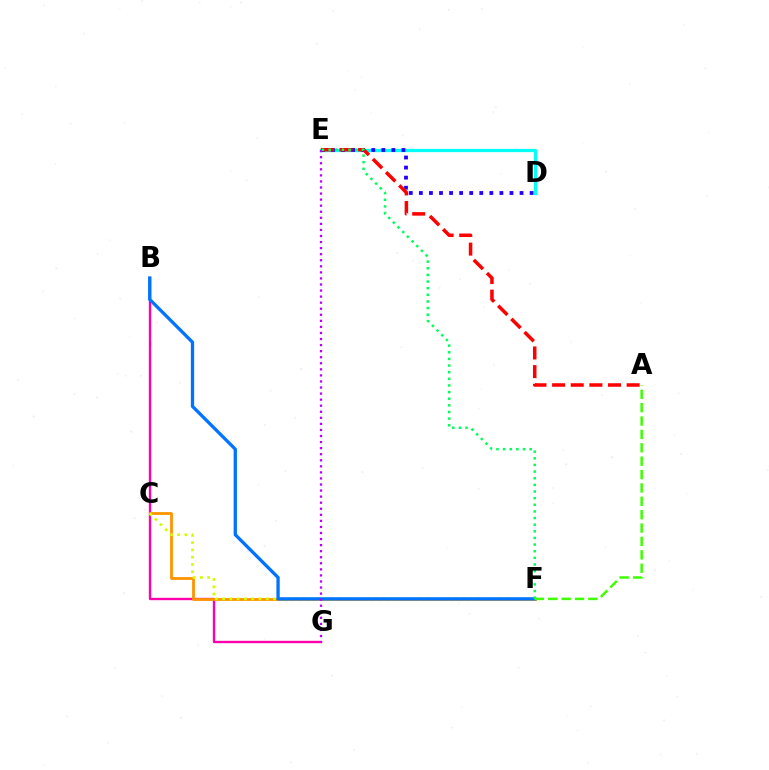{('B', 'G'): [{'color': '#ff00ac', 'line_style': 'solid', 'thickness': 1.69}], ('C', 'F'): [{'color': '#ff9400', 'line_style': 'solid', 'thickness': 2.01}, {'color': '#d1ff00', 'line_style': 'dotted', 'thickness': 1.98}], ('D', 'E'): [{'color': '#00fff6', 'line_style': 'solid', 'thickness': 2.36}, {'color': '#2500ff', 'line_style': 'dotted', 'thickness': 2.74}], ('B', 'F'): [{'color': '#0074ff', 'line_style': 'solid', 'thickness': 2.38}], ('A', 'E'): [{'color': '#ff0000', 'line_style': 'dashed', 'thickness': 2.53}], ('E', 'G'): [{'color': '#b900ff', 'line_style': 'dotted', 'thickness': 1.65}], ('E', 'F'): [{'color': '#00ff5c', 'line_style': 'dotted', 'thickness': 1.8}], ('A', 'F'): [{'color': '#3dff00', 'line_style': 'dashed', 'thickness': 1.82}]}